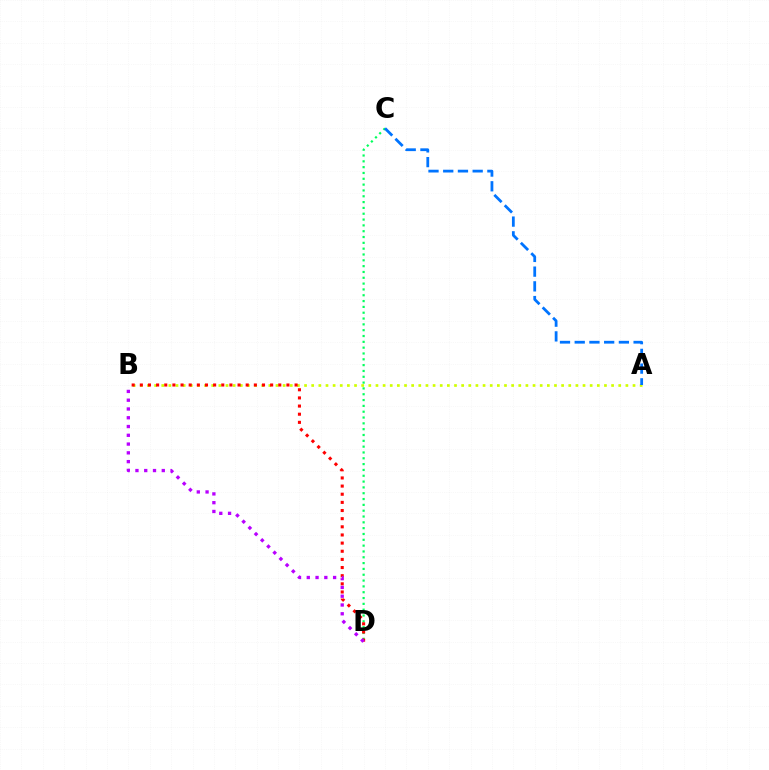{('C', 'D'): [{'color': '#00ff5c', 'line_style': 'dotted', 'thickness': 1.58}], ('A', 'B'): [{'color': '#d1ff00', 'line_style': 'dotted', 'thickness': 1.94}], ('B', 'D'): [{'color': '#ff0000', 'line_style': 'dotted', 'thickness': 2.21}, {'color': '#b900ff', 'line_style': 'dotted', 'thickness': 2.38}], ('A', 'C'): [{'color': '#0074ff', 'line_style': 'dashed', 'thickness': 2.0}]}